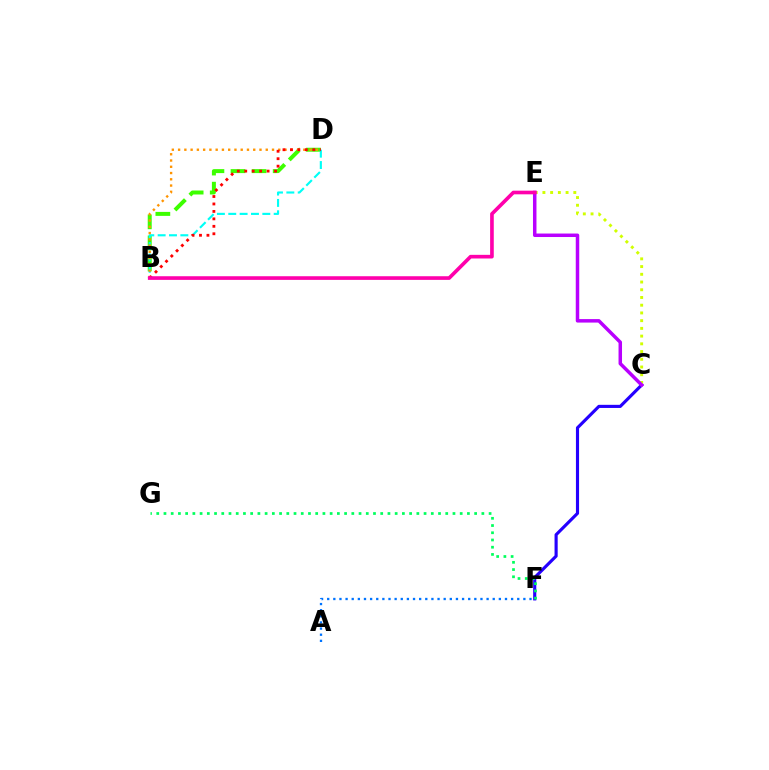{('A', 'F'): [{'color': '#0074ff', 'line_style': 'dotted', 'thickness': 1.67}], ('C', 'F'): [{'color': '#2500ff', 'line_style': 'solid', 'thickness': 2.26}], ('B', 'D'): [{'color': '#3dff00', 'line_style': 'dashed', 'thickness': 2.86}, {'color': '#00fff6', 'line_style': 'dashed', 'thickness': 1.54}, {'color': '#ff9400', 'line_style': 'dotted', 'thickness': 1.7}, {'color': '#ff0000', 'line_style': 'dotted', 'thickness': 2.02}], ('C', 'E'): [{'color': '#d1ff00', 'line_style': 'dotted', 'thickness': 2.1}, {'color': '#b900ff', 'line_style': 'solid', 'thickness': 2.51}], ('F', 'G'): [{'color': '#00ff5c', 'line_style': 'dotted', 'thickness': 1.96}], ('B', 'E'): [{'color': '#ff00ac', 'line_style': 'solid', 'thickness': 2.63}]}